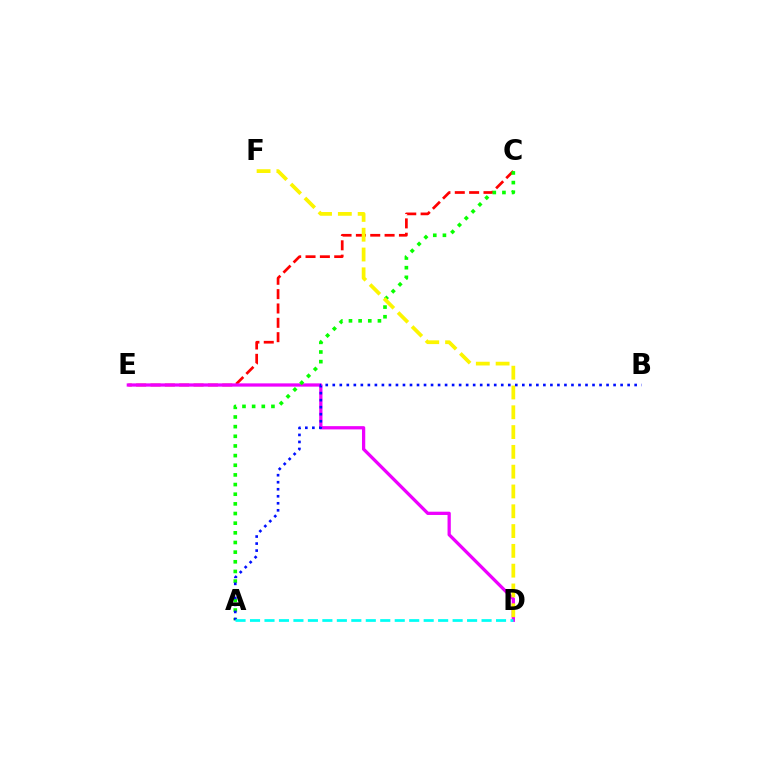{('C', 'E'): [{'color': '#ff0000', 'line_style': 'dashed', 'thickness': 1.95}], ('D', 'E'): [{'color': '#ee00ff', 'line_style': 'solid', 'thickness': 2.35}], ('A', 'C'): [{'color': '#08ff00', 'line_style': 'dotted', 'thickness': 2.62}], ('D', 'F'): [{'color': '#fcf500', 'line_style': 'dashed', 'thickness': 2.69}], ('A', 'B'): [{'color': '#0010ff', 'line_style': 'dotted', 'thickness': 1.91}], ('A', 'D'): [{'color': '#00fff6', 'line_style': 'dashed', 'thickness': 1.97}]}